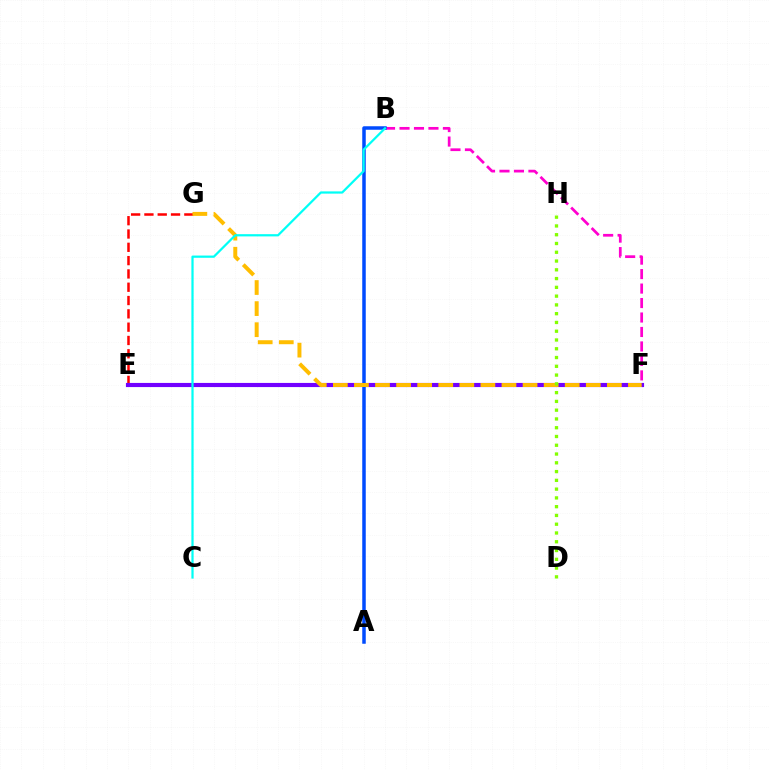{('B', 'F'): [{'color': '#ff00cf', 'line_style': 'dashed', 'thickness': 1.97}], ('E', 'F'): [{'color': '#00ff39', 'line_style': 'solid', 'thickness': 1.93}, {'color': '#7200ff', 'line_style': 'solid', 'thickness': 2.98}], ('E', 'G'): [{'color': '#ff0000', 'line_style': 'dashed', 'thickness': 1.81}], ('A', 'B'): [{'color': '#004bff', 'line_style': 'solid', 'thickness': 2.52}], ('F', 'G'): [{'color': '#ffbd00', 'line_style': 'dashed', 'thickness': 2.86}], ('D', 'H'): [{'color': '#84ff00', 'line_style': 'dotted', 'thickness': 2.38}], ('B', 'C'): [{'color': '#00fff6', 'line_style': 'solid', 'thickness': 1.61}]}